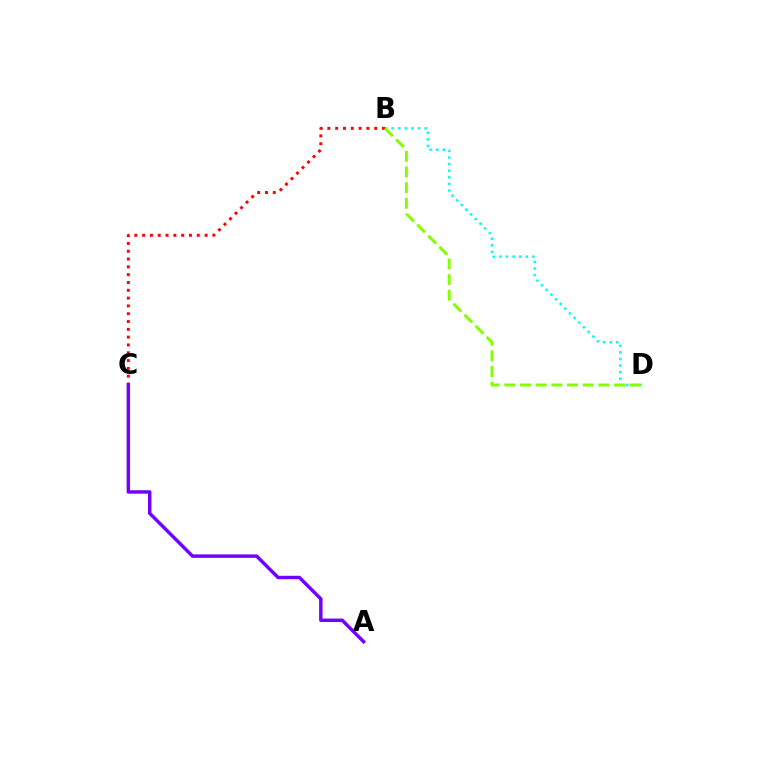{('B', 'C'): [{'color': '#ff0000', 'line_style': 'dotted', 'thickness': 2.12}], ('B', 'D'): [{'color': '#00fff6', 'line_style': 'dotted', 'thickness': 1.79}, {'color': '#84ff00', 'line_style': 'dashed', 'thickness': 2.13}], ('A', 'C'): [{'color': '#7200ff', 'line_style': 'solid', 'thickness': 2.48}]}